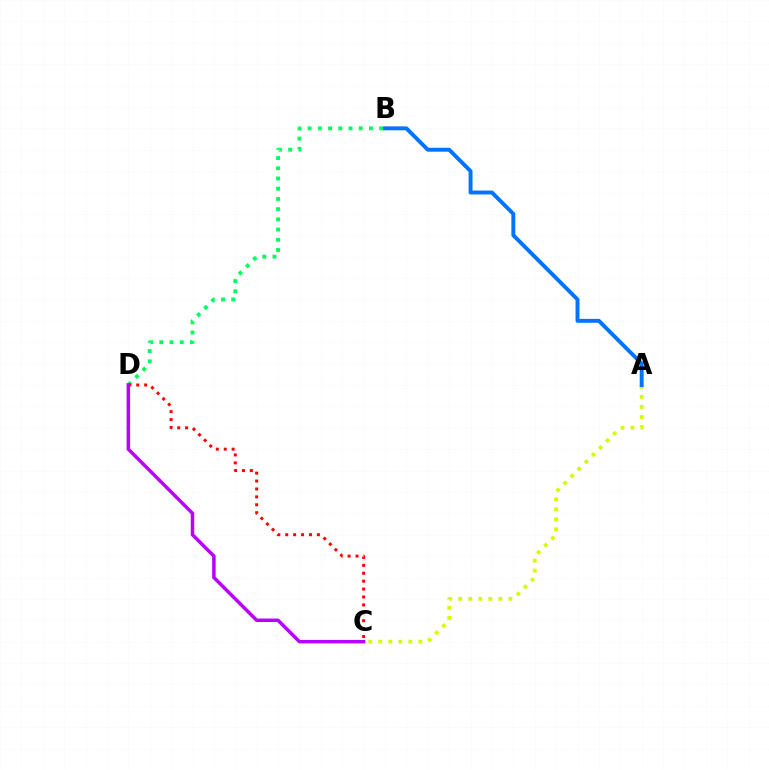{('A', 'C'): [{'color': '#d1ff00', 'line_style': 'dotted', 'thickness': 2.72}], ('B', 'D'): [{'color': '#00ff5c', 'line_style': 'dotted', 'thickness': 2.78}], ('A', 'B'): [{'color': '#0074ff', 'line_style': 'solid', 'thickness': 2.82}], ('C', 'D'): [{'color': '#ff0000', 'line_style': 'dotted', 'thickness': 2.15}, {'color': '#b900ff', 'line_style': 'solid', 'thickness': 2.5}]}